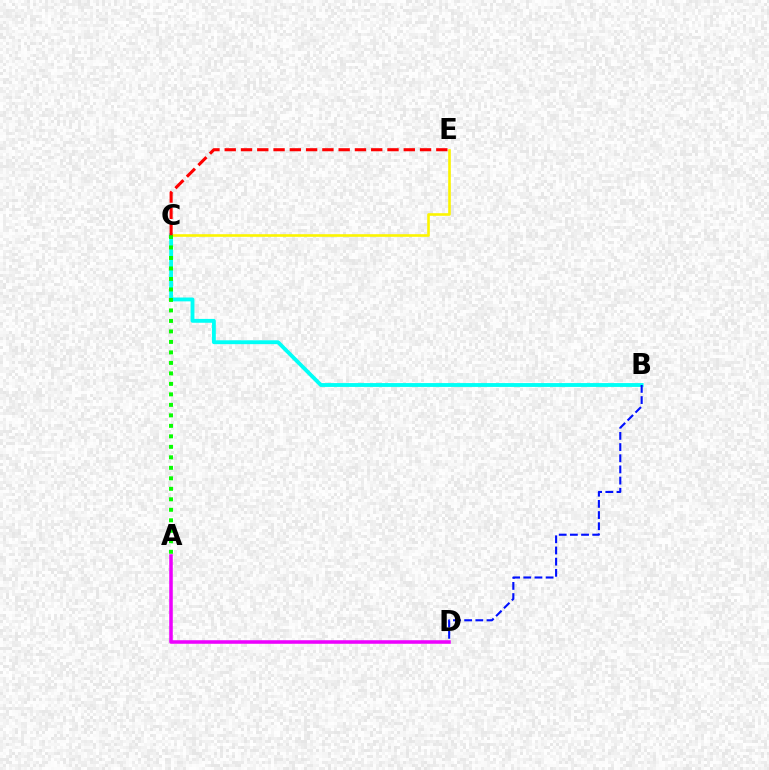{('B', 'C'): [{'color': '#00fff6', 'line_style': 'solid', 'thickness': 2.77}], ('C', 'E'): [{'color': '#fcf500', 'line_style': 'solid', 'thickness': 1.88}, {'color': '#ff0000', 'line_style': 'dashed', 'thickness': 2.21}], ('A', 'D'): [{'color': '#ee00ff', 'line_style': 'solid', 'thickness': 2.56}], ('B', 'D'): [{'color': '#0010ff', 'line_style': 'dashed', 'thickness': 1.52}], ('A', 'C'): [{'color': '#08ff00', 'line_style': 'dotted', 'thickness': 2.85}]}